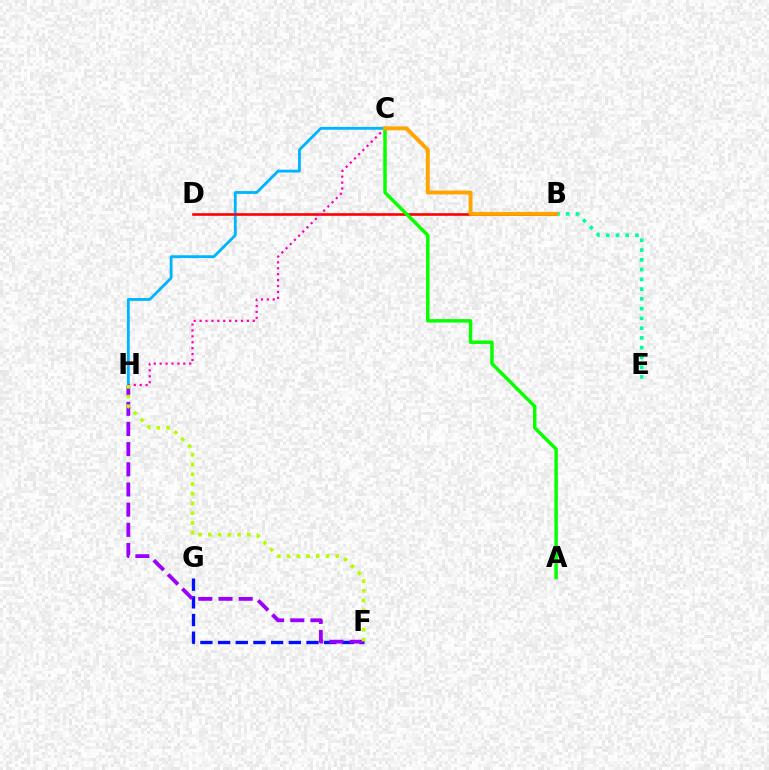{('F', 'G'): [{'color': '#0010ff', 'line_style': 'dashed', 'thickness': 2.4}], ('C', 'H'): [{'color': '#00b5ff', 'line_style': 'solid', 'thickness': 2.04}, {'color': '#ff00bd', 'line_style': 'dotted', 'thickness': 1.61}], ('B', 'D'): [{'color': '#ff0000', 'line_style': 'solid', 'thickness': 1.89}], ('B', 'E'): [{'color': '#00ff9d', 'line_style': 'dotted', 'thickness': 2.65}], ('A', 'C'): [{'color': '#08ff00', 'line_style': 'solid', 'thickness': 2.49}], ('F', 'H'): [{'color': '#9b00ff', 'line_style': 'dashed', 'thickness': 2.74}, {'color': '#b3ff00', 'line_style': 'dotted', 'thickness': 2.64}], ('B', 'C'): [{'color': '#ffa500', 'line_style': 'solid', 'thickness': 2.81}]}